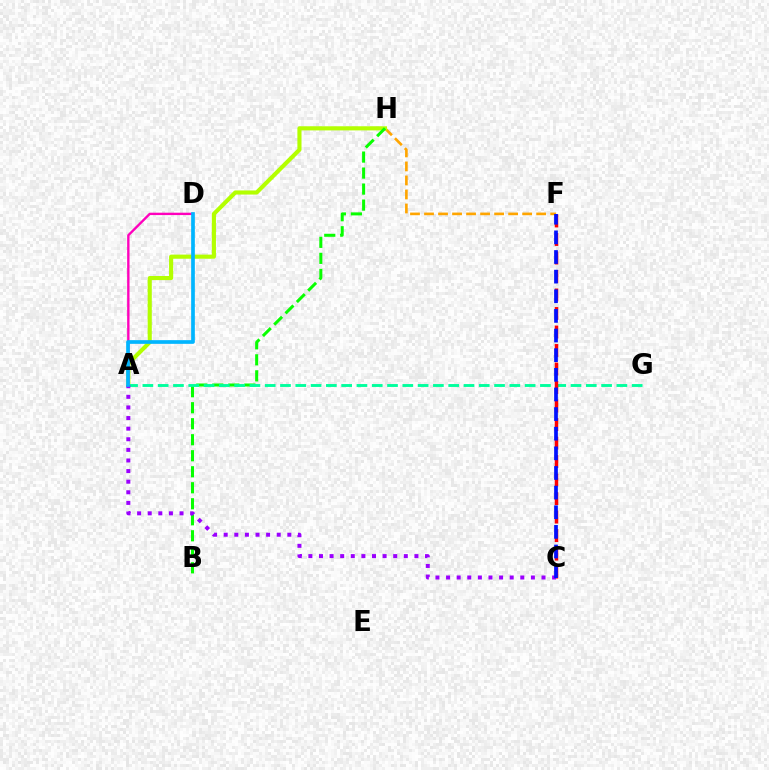{('F', 'H'): [{'color': '#ffa500', 'line_style': 'dashed', 'thickness': 1.9}], ('A', 'H'): [{'color': '#b3ff00', 'line_style': 'solid', 'thickness': 2.97}], ('B', 'H'): [{'color': '#08ff00', 'line_style': 'dashed', 'thickness': 2.17}], ('A', 'D'): [{'color': '#ff00bd', 'line_style': 'solid', 'thickness': 1.71}, {'color': '#00b5ff', 'line_style': 'solid', 'thickness': 2.65}], ('A', 'G'): [{'color': '#00ff9d', 'line_style': 'dashed', 'thickness': 2.08}], ('C', 'F'): [{'color': '#ff0000', 'line_style': 'dashed', 'thickness': 2.51}, {'color': '#0010ff', 'line_style': 'dashed', 'thickness': 2.67}], ('A', 'C'): [{'color': '#9b00ff', 'line_style': 'dotted', 'thickness': 2.88}]}